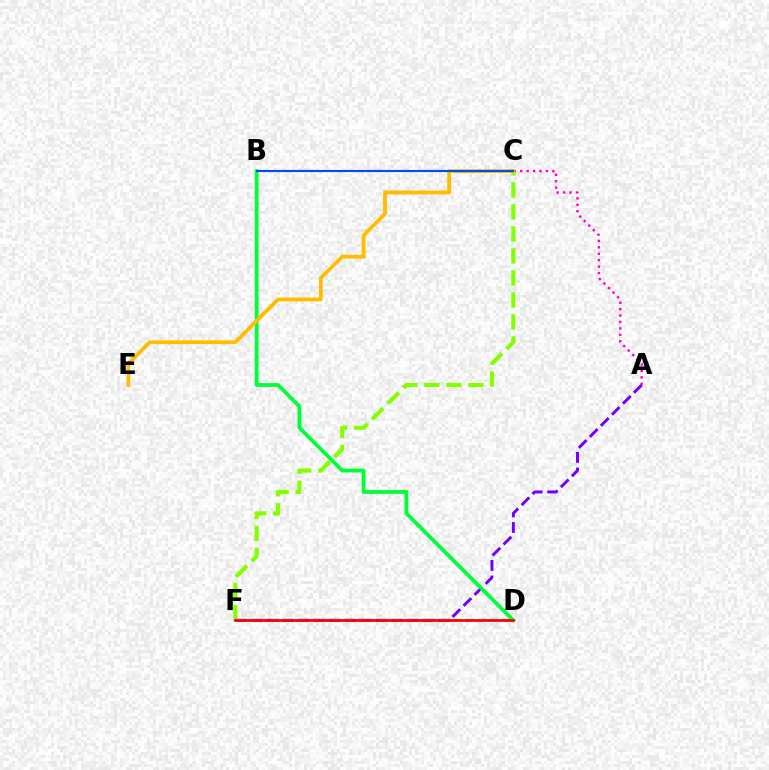{('C', 'F'): [{'color': '#84ff00', 'line_style': 'dashed', 'thickness': 2.99}], ('A', 'F'): [{'color': '#7200ff', 'line_style': 'dashed', 'thickness': 2.12}], ('B', 'D'): [{'color': '#00ff39', 'line_style': 'solid', 'thickness': 2.73}], ('A', 'C'): [{'color': '#ff00cf', 'line_style': 'dotted', 'thickness': 1.75}], ('C', 'E'): [{'color': '#ffbd00', 'line_style': 'solid', 'thickness': 2.73}], ('D', 'F'): [{'color': '#00fff6', 'line_style': 'dashed', 'thickness': 1.65}, {'color': '#ff0000', 'line_style': 'solid', 'thickness': 1.98}], ('B', 'C'): [{'color': '#004bff', 'line_style': 'solid', 'thickness': 1.53}]}